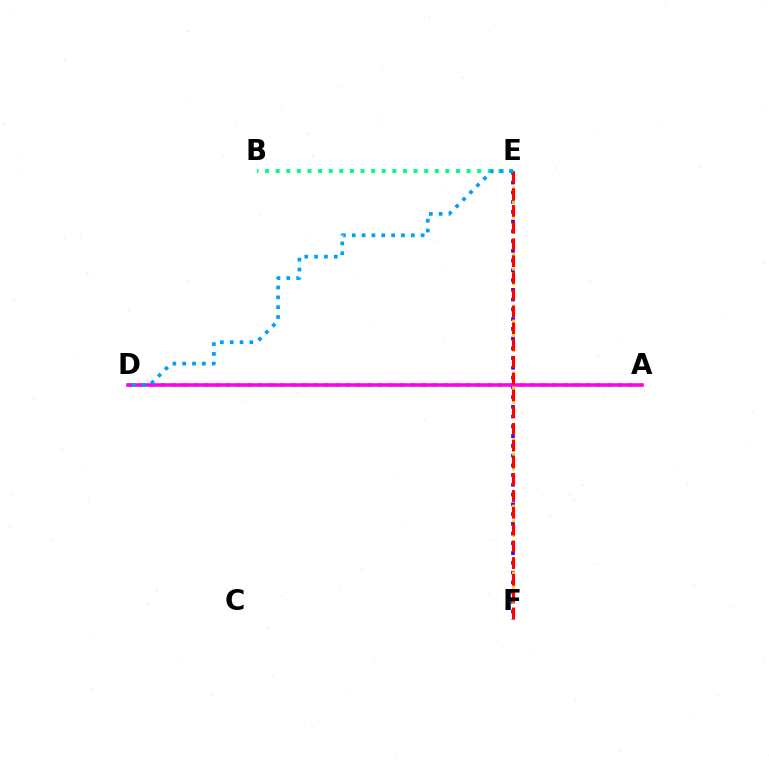{('A', 'D'): [{'color': '#4fff00', 'line_style': 'dotted', 'thickness': 2.96}, {'color': '#ff00ed', 'line_style': 'solid', 'thickness': 2.57}], ('E', 'F'): [{'color': '#3700ff', 'line_style': 'dotted', 'thickness': 2.65}, {'color': '#ffd500', 'line_style': 'dotted', 'thickness': 2.01}, {'color': '#ff0000', 'line_style': 'dashed', 'thickness': 2.28}], ('B', 'E'): [{'color': '#00ff86', 'line_style': 'dotted', 'thickness': 2.88}], ('D', 'E'): [{'color': '#009eff', 'line_style': 'dotted', 'thickness': 2.67}]}